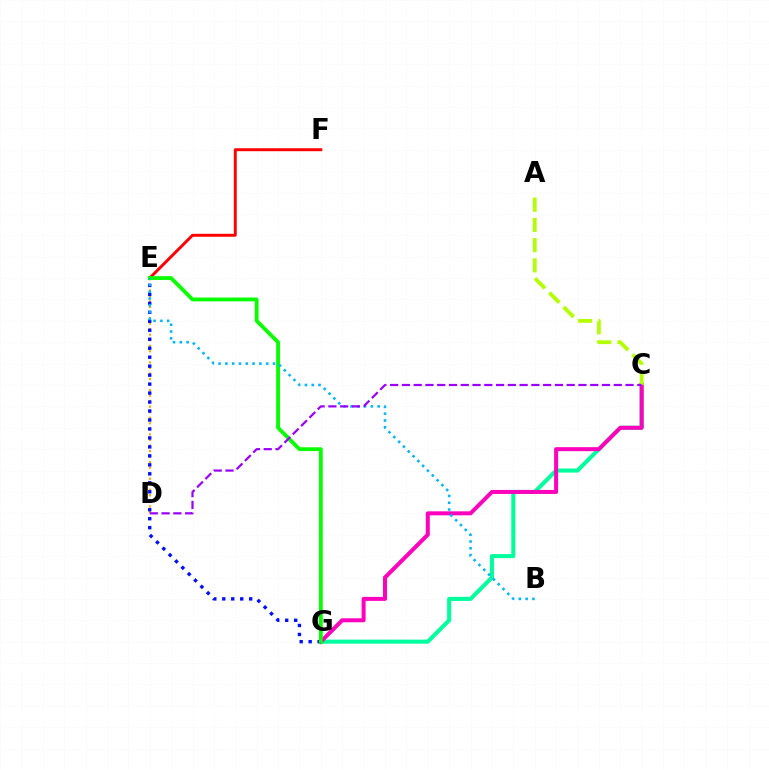{('C', 'G'): [{'color': '#00ff9d', 'line_style': 'solid', 'thickness': 2.94}, {'color': '#ff00bd', 'line_style': 'solid', 'thickness': 2.88}], ('D', 'E'): [{'color': '#ffa500', 'line_style': 'dotted', 'thickness': 1.51}], ('E', 'G'): [{'color': '#0010ff', 'line_style': 'dotted', 'thickness': 2.44}, {'color': '#08ff00', 'line_style': 'solid', 'thickness': 2.75}], ('E', 'F'): [{'color': '#ff0000', 'line_style': 'solid', 'thickness': 2.12}], ('A', 'C'): [{'color': '#b3ff00', 'line_style': 'dashed', 'thickness': 2.75}], ('B', 'E'): [{'color': '#00b5ff', 'line_style': 'dotted', 'thickness': 1.85}], ('C', 'D'): [{'color': '#9b00ff', 'line_style': 'dashed', 'thickness': 1.6}]}